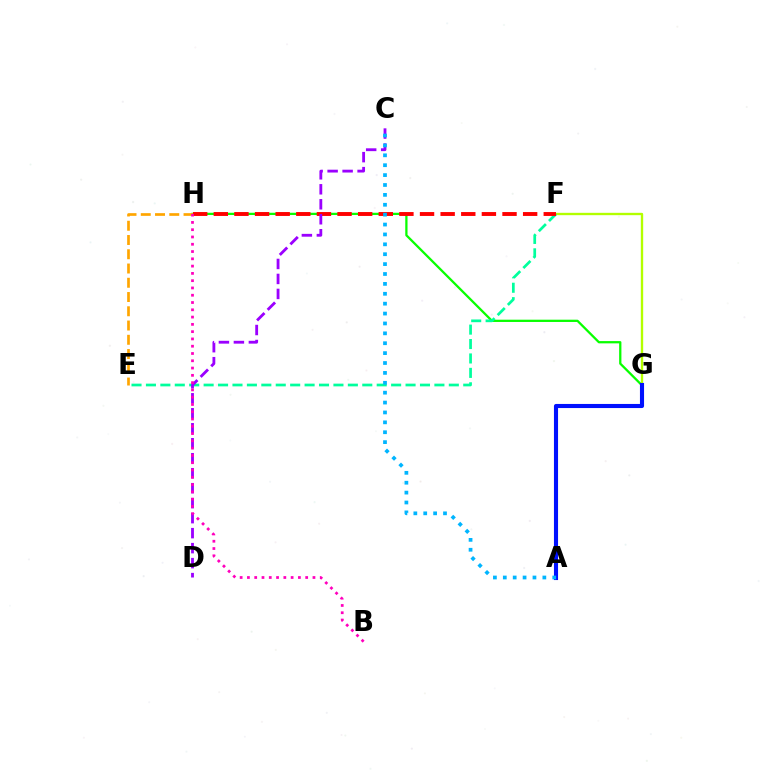{('G', 'H'): [{'color': '#08ff00', 'line_style': 'solid', 'thickness': 1.64}], ('F', 'G'): [{'color': '#b3ff00', 'line_style': 'solid', 'thickness': 1.69}], ('E', 'F'): [{'color': '#00ff9d', 'line_style': 'dashed', 'thickness': 1.96}], ('A', 'G'): [{'color': '#0010ff', 'line_style': 'solid', 'thickness': 2.95}], ('E', 'H'): [{'color': '#ffa500', 'line_style': 'dashed', 'thickness': 1.94}], ('F', 'H'): [{'color': '#ff0000', 'line_style': 'dashed', 'thickness': 2.8}], ('C', 'D'): [{'color': '#9b00ff', 'line_style': 'dashed', 'thickness': 2.04}], ('A', 'C'): [{'color': '#00b5ff', 'line_style': 'dotted', 'thickness': 2.69}], ('B', 'H'): [{'color': '#ff00bd', 'line_style': 'dotted', 'thickness': 1.98}]}